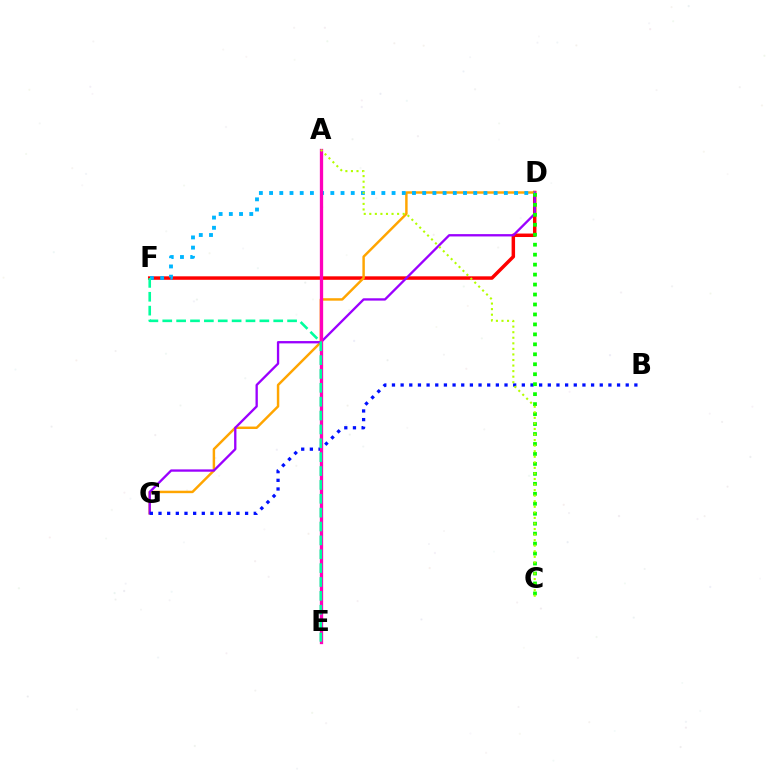{('D', 'F'): [{'color': '#ff0000', 'line_style': 'solid', 'thickness': 2.5}, {'color': '#00b5ff', 'line_style': 'dotted', 'thickness': 2.77}], ('D', 'G'): [{'color': '#ffa500', 'line_style': 'solid', 'thickness': 1.77}, {'color': '#9b00ff', 'line_style': 'solid', 'thickness': 1.67}], ('B', 'G'): [{'color': '#0010ff', 'line_style': 'dotted', 'thickness': 2.35}], ('C', 'D'): [{'color': '#08ff00', 'line_style': 'dotted', 'thickness': 2.71}], ('A', 'E'): [{'color': '#ff00bd', 'line_style': 'solid', 'thickness': 2.37}], ('E', 'F'): [{'color': '#00ff9d', 'line_style': 'dashed', 'thickness': 1.88}], ('A', 'C'): [{'color': '#b3ff00', 'line_style': 'dotted', 'thickness': 1.51}]}